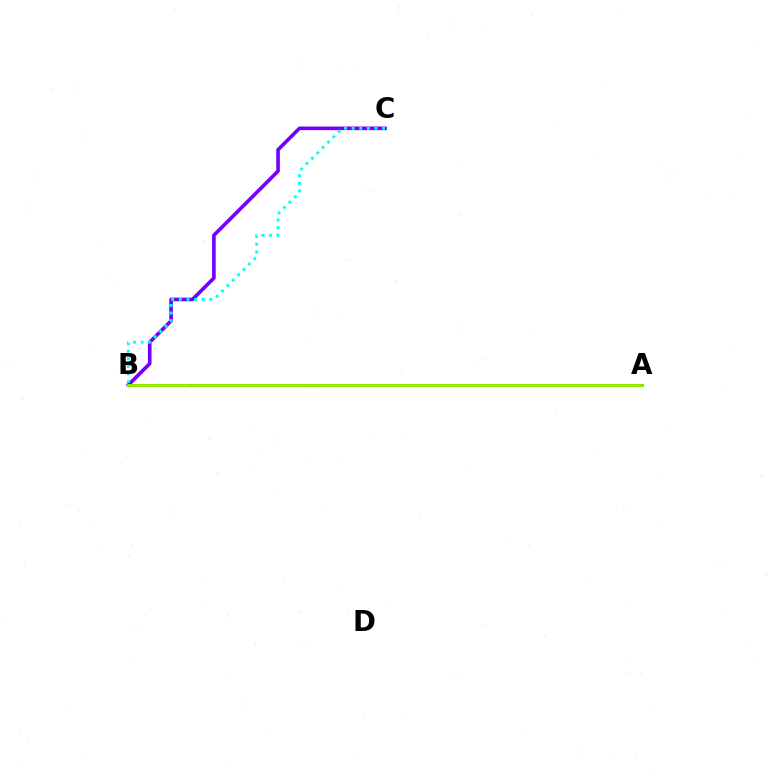{('B', 'C'): [{'color': '#7200ff', 'line_style': 'solid', 'thickness': 2.61}, {'color': '#00fff6', 'line_style': 'dotted', 'thickness': 2.07}], ('A', 'B'): [{'color': '#ff0000', 'line_style': 'solid', 'thickness': 2.17}, {'color': '#84ff00', 'line_style': 'solid', 'thickness': 2.02}]}